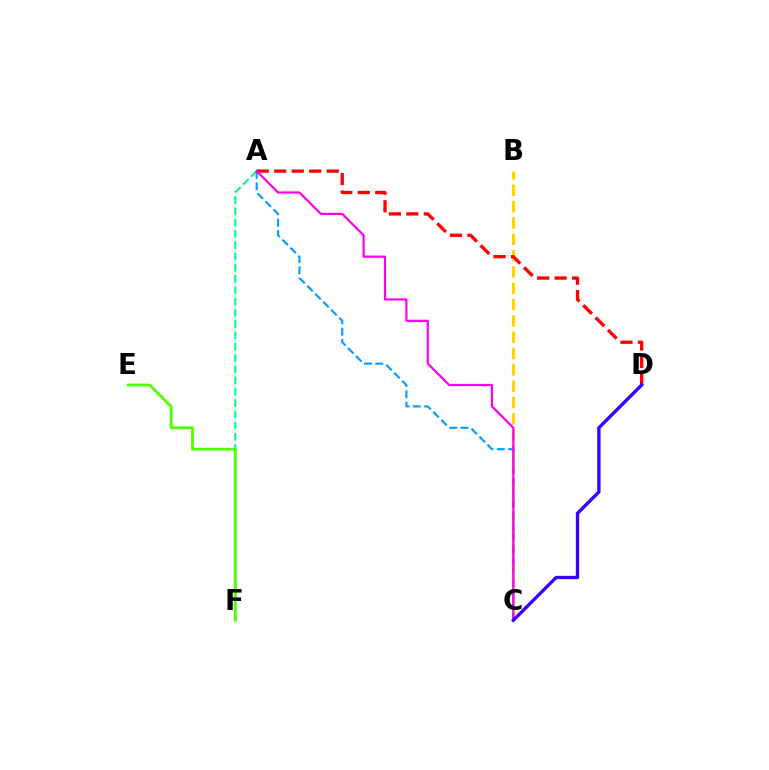{('B', 'C'): [{'color': '#ffd500', 'line_style': 'dashed', 'thickness': 2.22}], ('A', 'D'): [{'color': '#ff0000', 'line_style': 'dashed', 'thickness': 2.38}], ('A', 'F'): [{'color': '#00ff86', 'line_style': 'dashed', 'thickness': 1.53}], ('A', 'C'): [{'color': '#009eff', 'line_style': 'dashed', 'thickness': 1.53}, {'color': '#ff00ed', 'line_style': 'solid', 'thickness': 1.59}], ('C', 'D'): [{'color': '#3700ff', 'line_style': 'solid', 'thickness': 2.41}], ('E', 'F'): [{'color': '#4fff00', 'line_style': 'solid', 'thickness': 2.02}]}